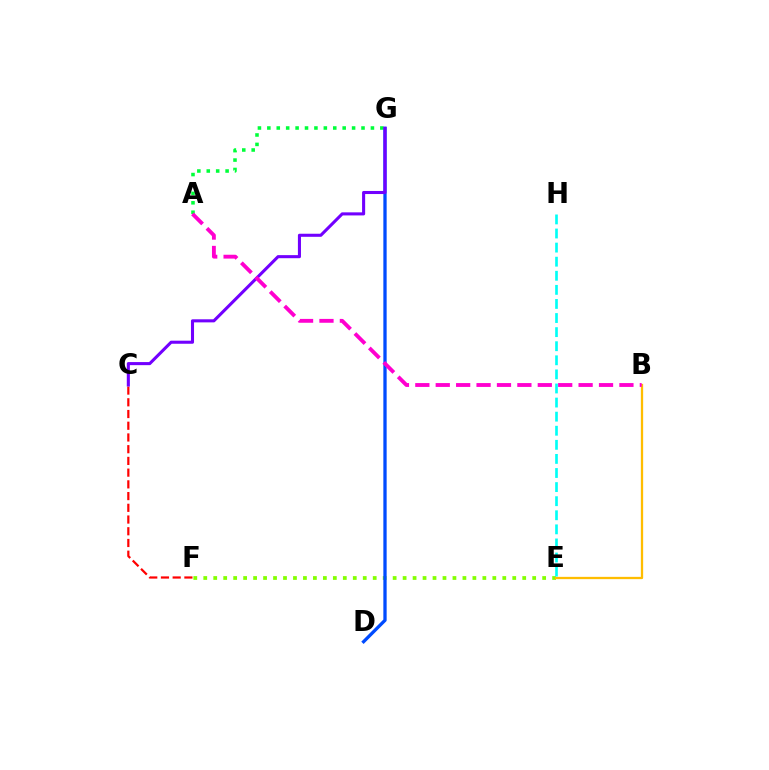{('E', 'F'): [{'color': '#84ff00', 'line_style': 'dotted', 'thickness': 2.71}], ('C', 'F'): [{'color': '#ff0000', 'line_style': 'dashed', 'thickness': 1.59}], ('A', 'G'): [{'color': '#00ff39', 'line_style': 'dotted', 'thickness': 2.56}], ('D', 'G'): [{'color': '#004bff', 'line_style': 'solid', 'thickness': 2.37}], ('B', 'E'): [{'color': '#ffbd00', 'line_style': 'solid', 'thickness': 1.65}], ('C', 'G'): [{'color': '#7200ff', 'line_style': 'solid', 'thickness': 2.21}], ('E', 'H'): [{'color': '#00fff6', 'line_style': 'dashed', 'thickness': 1.91}], ('A', 'B'): [{'color': '#ff00cf', 'line_style': 'dashed', 'thickness': 2.77}]}